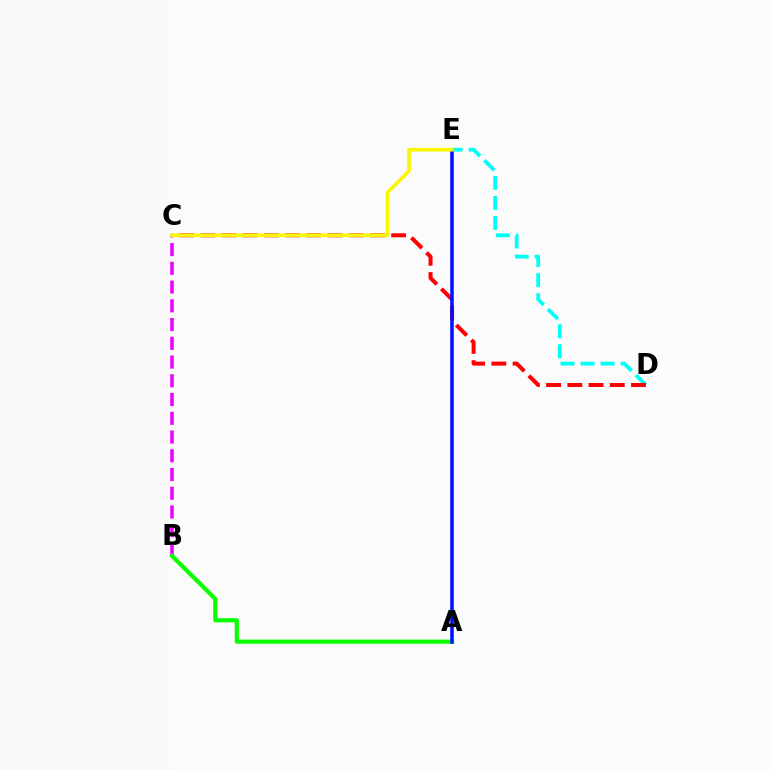{('B', 'C'): [{'color': '#ee00ff', 'line_style': 'dashed', 'thickness': 2.55}], ('A', 'B'): [{'color': '#08ff00', 'line_style': 'solid', 'thickness': 3.0}], ('D', 'E'): [{'color': '#00fff6', 'line_style': 'dashed', 'thickness': 2.72}], ('C', 'D'): [{'color': '#ff0000', 'line_style': 'dashed', 'thickness': 2.88}], ('A', 'E'): [{'color': '#0010ff', 'line_style': 'solid', 'thickness': 2.54}], ('C', 'E'): [{'color': '#fcf500', 'line_style': 'solid', 'thickness': 2.61}]}